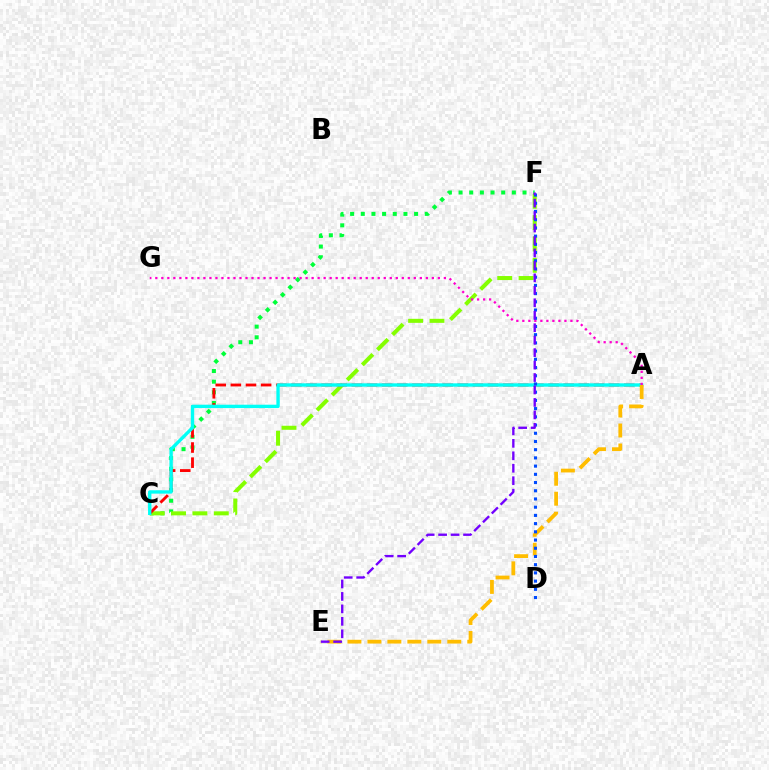{('C', 'F'): [{'color': '#00ff39', 'line_style': 'dotted', 'thickness': 2.9}, {'color': '#84ff00', 'line_style': 'dashed', 'thickness': 2.9}], ('A', 'C'): [{'color': '#ff0000', 'line_style': 'dashed', 'thickness': 2.06}, {'color': '#00fff6', 'line_style': 'solid', 'thickness': 2.42}], ('A', 'E'): [{'color': '#ffbd00', 'line_style': 'dashed', 'thickness': 2.71}], ('A', 'G'): [{'color': '#ff00cf', 'line_style': 'dotted', 'thickness': 1.63}], ('D', 'F'): [{'color': '#004bff', 'line_style': 'dotted', 'thickness': 2.23}], ('E', 'F'): [{'color': '#7200ff', 'line_style': 'dashed', 'thickness': 1.69}]}